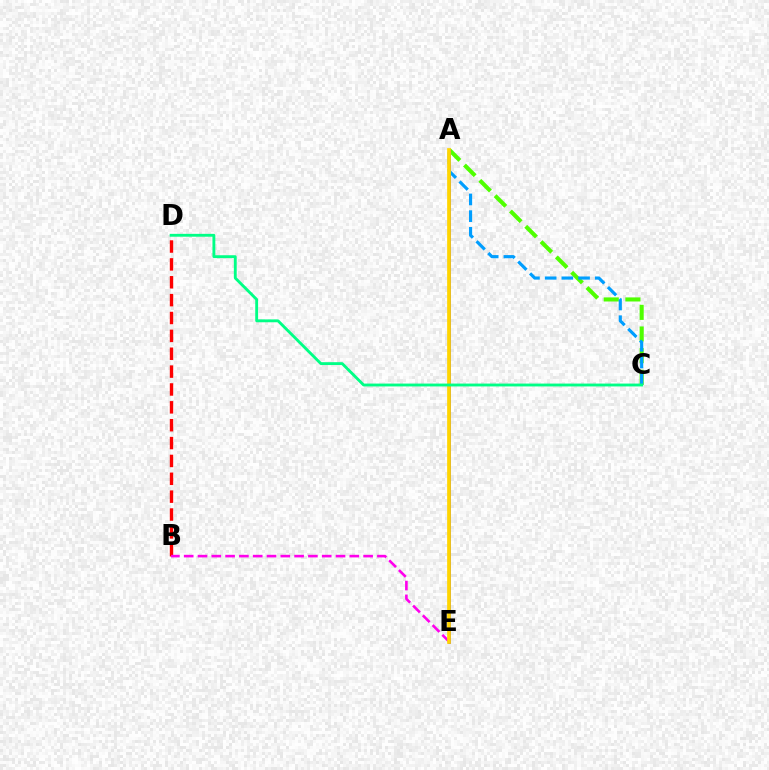{('B', 'D'): [{'color': '#ff0000', 'line_style': 'dashed', 'thickness': 2.43}], ('B', 'E'): [{'color': '#ff00ed', 'line_style': 'dashed', 'thickness': 1.87}], ('A', 'C'): [{'color': '#4fff00', 'line_style': 'dashed', 'thickness': 2.94}, {'color': '#009eff', 'line_style': 'dashed', 'thickness': 2.27}], ('A', 'E'): [{'color': '#3700ff', 'line_style': 'solid', 'thickness': 1.84}, {'color': '#ffd500', 'line_style': 'solid', 'thickness': 2.67}], ('C', 'D'): [{'color': '#00ff86', 'line_style': 'solid', 'thickness': 2.06}]}